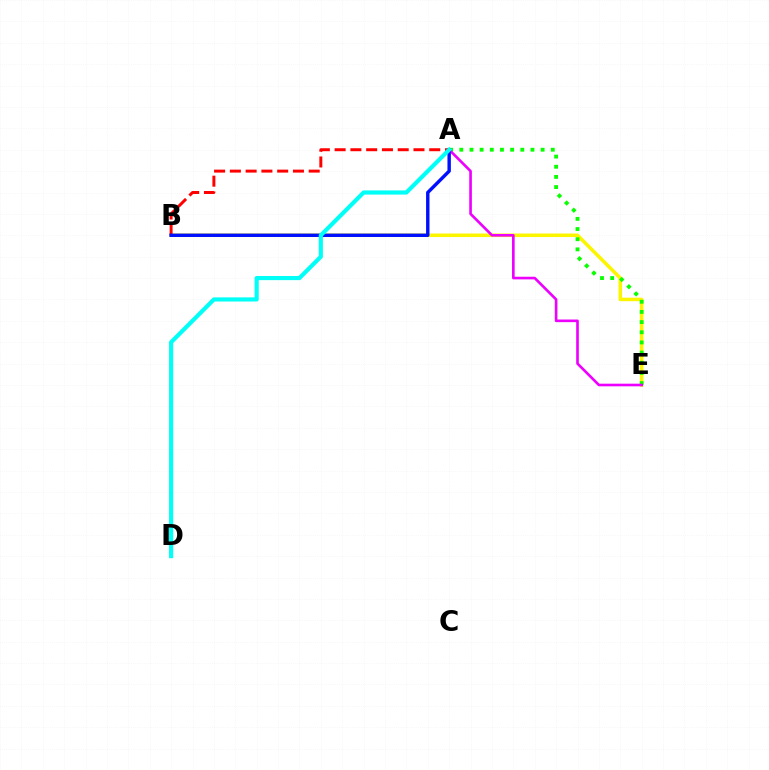{('B', 'E'): [{'color': '#fcf500', 'line_style': 'solid', 'thickness': 2.53}], ('A', 'B'): [{'color': '#ff0000', 'line_style': 'dashed', 'thickness': 2.14}, {'color': '#0010ff', 'line_style': 'solid', 'thickness': 2.46}], ('A', 'E'): [{'color': '#08ff00', 'line_style': 'dotted', 'thickness': 2.76}, {'color': '#ee00ff', 'line_style': 'solid', 'thickness': 1.9}], ('A', 'D'): [{'color': '#00fff6', 'line_style': 'solid', 'thickness': 2.98}]}